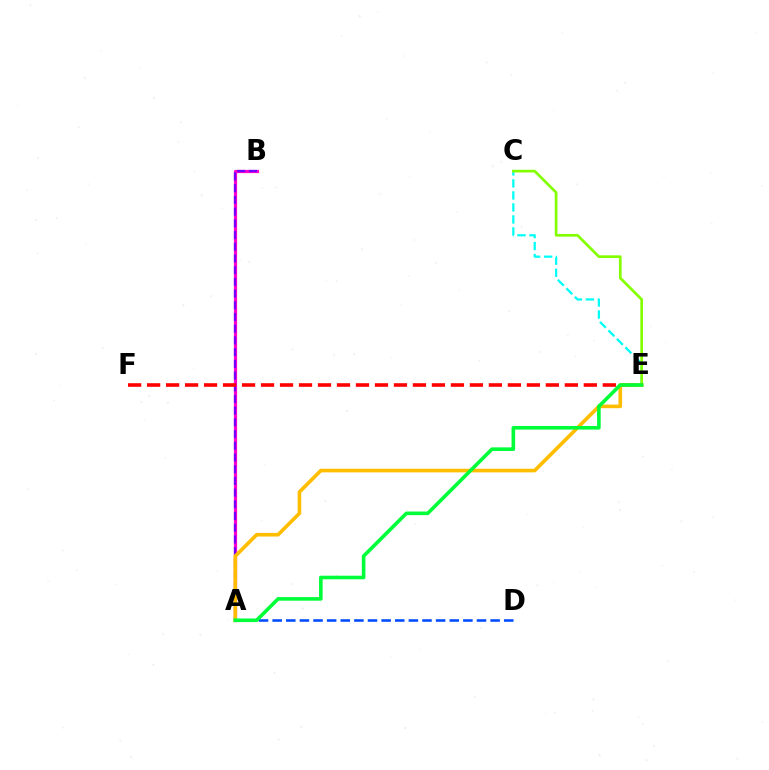{('A', 'B'): [{'color': '#ff00cf', 'line_style': 'solid', 'thickness': 2.31}, {'color': '#7200ff', 'line_style': 'dashed', 'thickness': 1.59}], ('C', 'E'): [{'color': '#00fff6', 'line_style': 'dashed', 'thickness': 1.63}, {'color': '#84ff00', 'line_style': 'solid', 'thickness': 1.93}], ('E', 'F'): [{'color': '#ff0000', 'line_style': 'dashed', 'thickness': 2.58}], ('A', 'E'): [{'color': '#ffbd00', 'line_style': 'solid', 'thickness': 2.61}, {'color': '#00ff39', 'line_style': 'solid', 'thickness': 2.59}], ('A', 'D'): [{'color': '#004bff', 'line_style': 'dashed', 'thickness': 1.85}]}